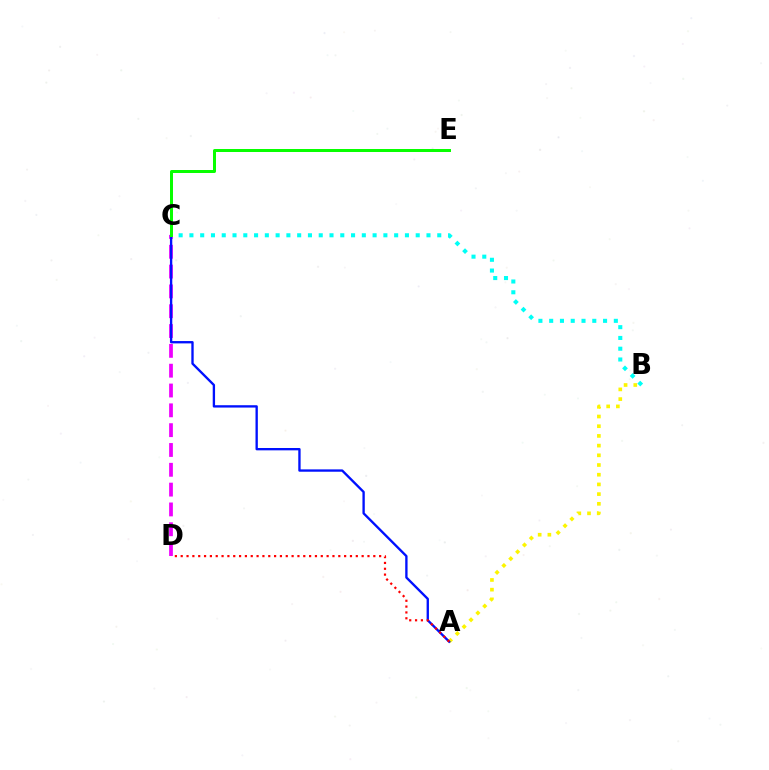{('A', 'B'): [{'color': '#fcf500', 'line_style': 'dotted', 'thickness': 2.64}], ('C', 'D'): [{'color': '#ee00ff', 'line_style': 'dashed', 'thickness': 2.69}], ('B', 'C'): [{'color': '#00fff6', 'line_style': 'dotted', 'thickness': 2.93}], ('A', 'C'): [{'color': '#0010ff', 'line_style': 'solid', 'thickness': 1.69}], ('A', 'D'): [{'color': '#ff0000', 'line_style': 'dotted', 'thickness': 1.59}], ('C', 'E'): [{'color': '#08ff00', 'line_style': 'solid', 'thickness': 2.16}]}